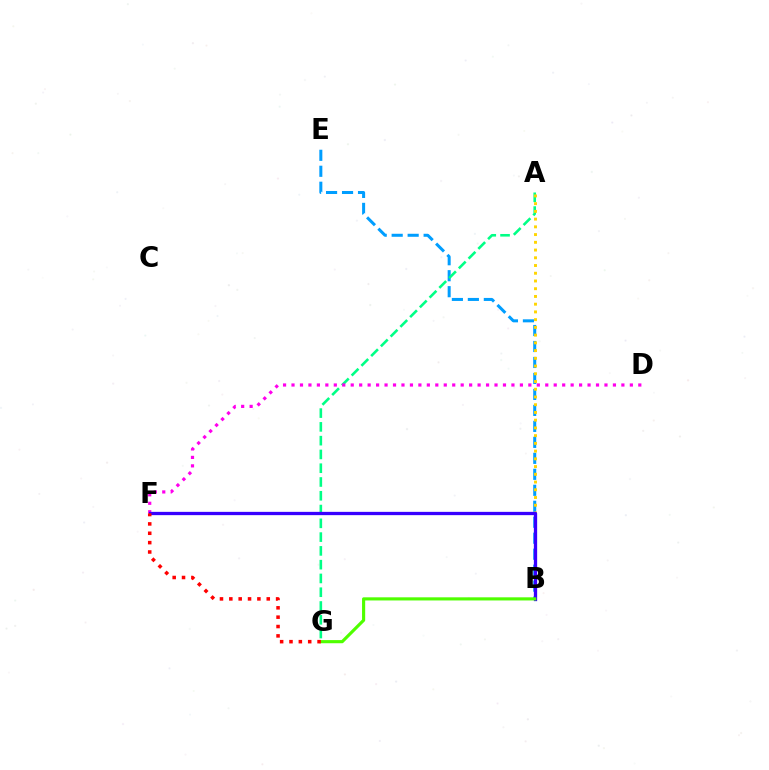{('B', 'E'): [{'color': '#009eff', 'line_style': 'dashed', 'thickness': 2.17}], ('A', 'G'): [{'color': '#00ff86', 'line_style': 'dashed', 'thickness': 1.87}], ('A', 'B'): [{'color': '#ffd500', 'line_style': 'dotted', 'thickness': 2.1}], ('D', 'F'): [{'color': '#ff00ed', 'line_style': 'dotted', 'thickness': 2.3}], ('B', 'F'): [{'color': '#3700ff', 'line_style': 'solid', 'thickness': 2.37}], ('B', 'G'): [{'color': '#4fff00', 'line_style': 'solid', 'thickness': 2.26}], ('F', 'G'): [{'color': '#ff0000', 'line_style': 'dotted', 'thickness': 2.54}]}